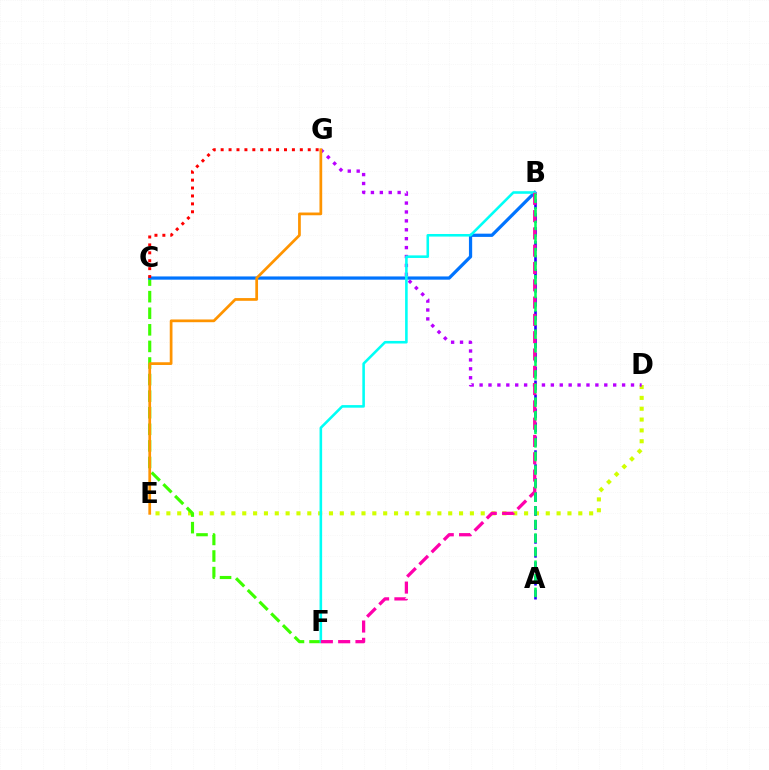{('D', 'E'): [{'color': '#d1ff00', 'line_style': 'dotted', 'thickness': 2.95}], ('D', 'G'): [{'color': '#b900ff', 'line_style': 'dotted', 'thickness': 2.42}], ('A', 'B'): [{'color': '#2500ff', 'line_style': 'dashed', 'thickness': 1.89}, {'color': '#00ff5c', 'line_style': 'dashed', 'thickness': 1.85}], ('C', 'F'): [{'color': '#3dff00', 'line_style': 'dashed', 'thickness': 2.25}], ('B', 'C'): [{'color': '#0074ff', 'line_style': 'solid', 'thickness': 2.33}], ('E', 'G'): [{'color': '#ff9400', 'line_style': 'solid', 'thickness': 1.97}], ('C', 'G'): [{'color': '#ff0000', 'line_style': 'dotted', 'thickness': 2.15}], ('B', 'F'): [{'color': '#00fff6', 'line_style': 'solid', 'thickness': 1.86}, {'color': '#ff00ac', 'line_style': 'dashed', 'thickness': 2.35}]}